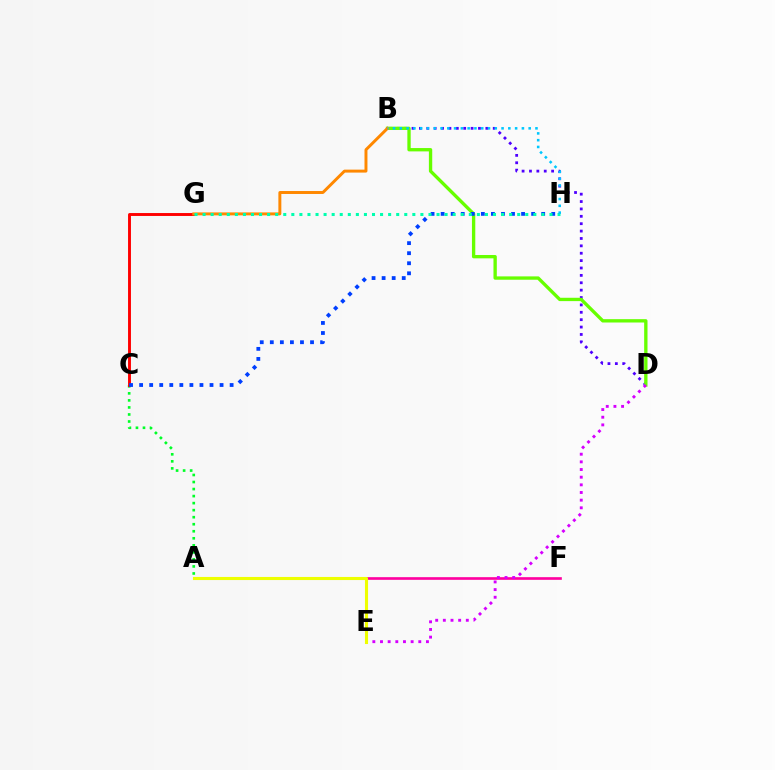{('A', 'C'): [{'color': '#00ff27', 'line_style': 'dotted', 'thickness': 1.91}], ('B', 'D'): [{'color': '#4f00ff', 'line_style': 'dotted', 'thickness': 2.01}, {'color': '#66ff00', 'line_style': 'solid', 'thickness': 2.4}], ('C', 'G'): [{'color': '#ff0000', 'line_style': 'solid', 'thickness': 2.1}], ('B', 'G'): [{'color': '#ff8800', 'line_style': 'solid', 'thickness': 2.13}], ('A', 'F'): [{'color': '#ff00a0', 'line_style': 'solid', 'thickness': 1.91}], ('C', 'H'): [{'color': '#003fff', 'line_style': 'dotted', 'thickness': 2.73}], ('D', 'E'): [{'color': '#d600ff', 'line_style': 'dotted', 'thickness': 2.08}], ('A', 'E'): [{'color': '#eeff00', 'line_style': 'solid', 'thickness': 2.23}], ('G', 'H'): [{'color': '#00ffaf', 'line_style': 'dotted', 'thickness': 2.19}], ('B', 'H'): [{'color': '#00c7ff', 'line_style': 'dotted', 'thickness': 1.84}]}